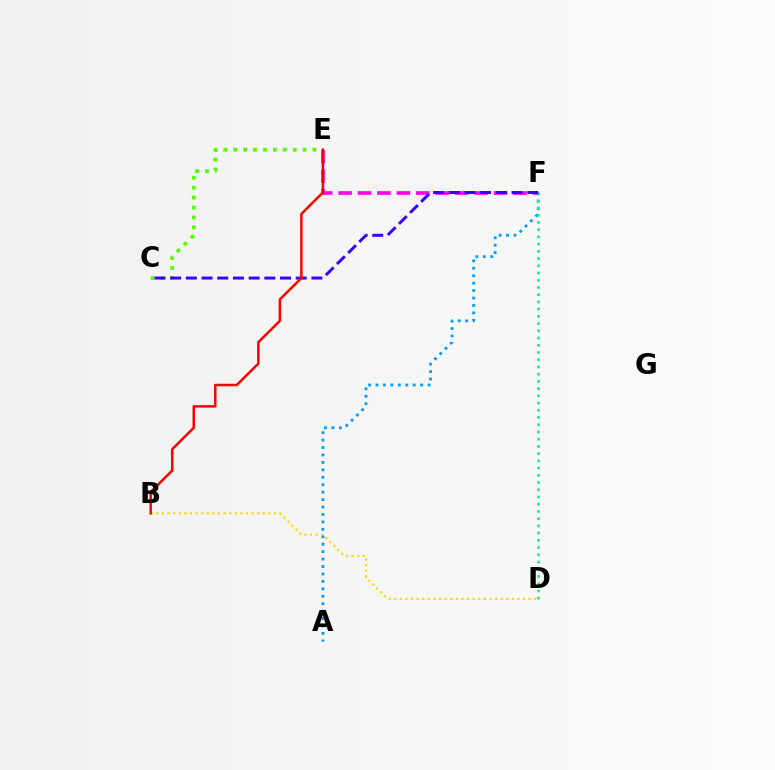{('A', 'F'): [{'color': '#009eff', 'line_style': 'dotted', 'thickness': 2.02}], ('C', 'E'): [{'color': '#4fff00', 'line_style': 'dotted', 'thickness': 2.69}], ('D', 'F'): [{'color': '#00ff86', 'line_style': 'dotted', 'thickness': 1.96}], ('B', 'D'): [{'color': '#ffd500', 'line_style': 'dotted', 'thickness': 1.52}], ('E', 'F'): [{'color': '#ff00ed', 'line_style': 'dashed', 'thickness': 2.64}], ('C', 'F'): [{'color': '#3700ff', 'line_style': 'dashed', 'thickness': 2.13}], ('B', 'E'): [{'color': '#ff0000', 'line_style': 'solid', 'thickness': 1.79}]}